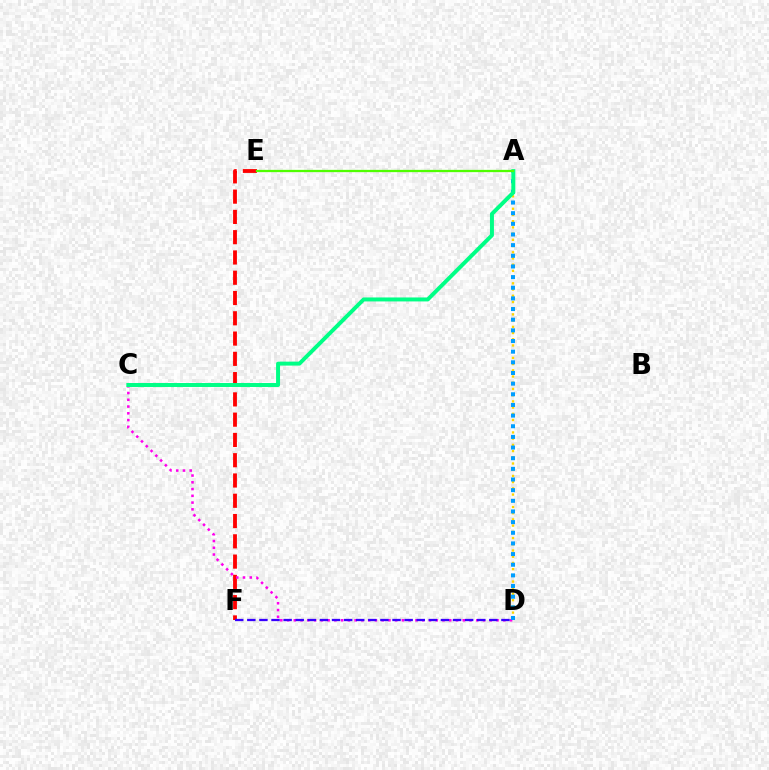{('E', 'F'): [{'color': '#ff0000', 'line_style': 'dashed', 'thickness': 2.75}], ('A', 'D'): [{'color': '#ffd500', 'line_style': 'dotted', 'thickness': 1.69}, {'color': '#009eff', 'line_style': 'dotted', 'thickness': 2.89}], ('C', 'D'): [{'color': '#ff00ed', 'line_style': 'dotted', 'thickness': 1.84}], ('D', 'F'): [{'color': '#3700ff', 'line_style': 'dashed', 'thickness': 1.64}], ('A', 'C'): [{'color': '#00ff86', 'line_style': 'solid', 'thickness': 2.86}], ('A', 'E'): [{'color': '#4fff00', 'line_style': 'solid', 'thickness': 1.64}]}